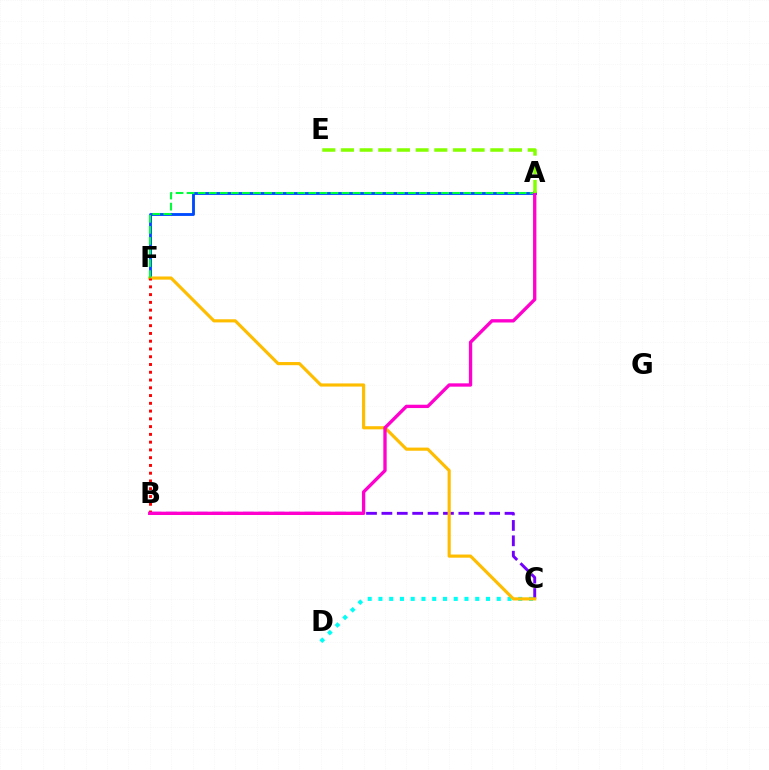{('B', 'C'): [{'color': '#7200ff', 'line_style': 'dashed', 'thickness': 2.09}], ('C', 'D'): [{'color': '#00fff6', 'line_style': 'dotted', 'thickness': 2.92}], ('A', 'F'): [{'color': '#004bff', 'line_style': 'solid', 'thickness': 2.06}, {'color': '#00ff39', 'line_style': 'dashed', 'thickness': 1.5}], ('C', 'F'): [{'color': '#ffbd00', 'line_style': 'solid', 'thickness': 2.27}], ('B', 'F'): [{'color': '#ff0000', 'line_style': 'dotted', 'thickness': 2.11}], ('A', 'B'): [{'color': '#ff00cf', 'line_style': 'solid', 'thickness': 2.4}], ('A', 'E'): [{'color': '#84ff00', 'line_style': 'dashed', 'thickness': 2.54}]}